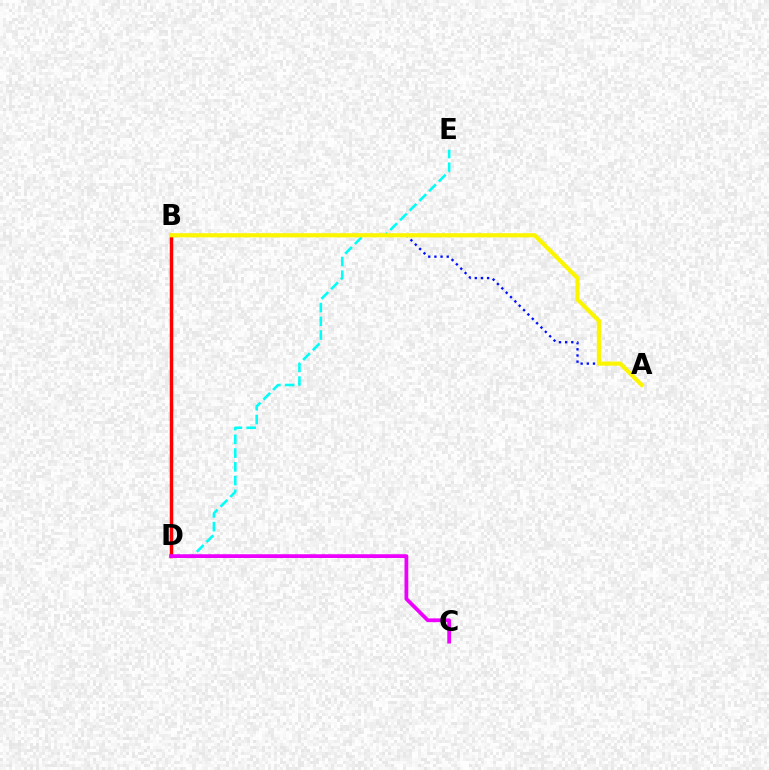{('D', 'E'): [{'color': '#00fff6', 'line_style': 'dashed', 'thickness': 1.87}], ('B', 'D'): [{'color': '#08ff00', 'line_style': 'dotted', 'thickness': 2.07}, {'color': '#ff0000', 'line_style': 'solid', 'thickness': 2.51}], ('A', 'B'): [{'color': '#0010ff', 'line_style': 'dotted', 'thickness': 1.67}, {'color': '#fcf500', 'line_style': 'solid', 'thickness': 3.0}], ('C', 'D'): [{'color': '#ee00ff', 'line_style': 'solid', 'thickness': 2.71}]}